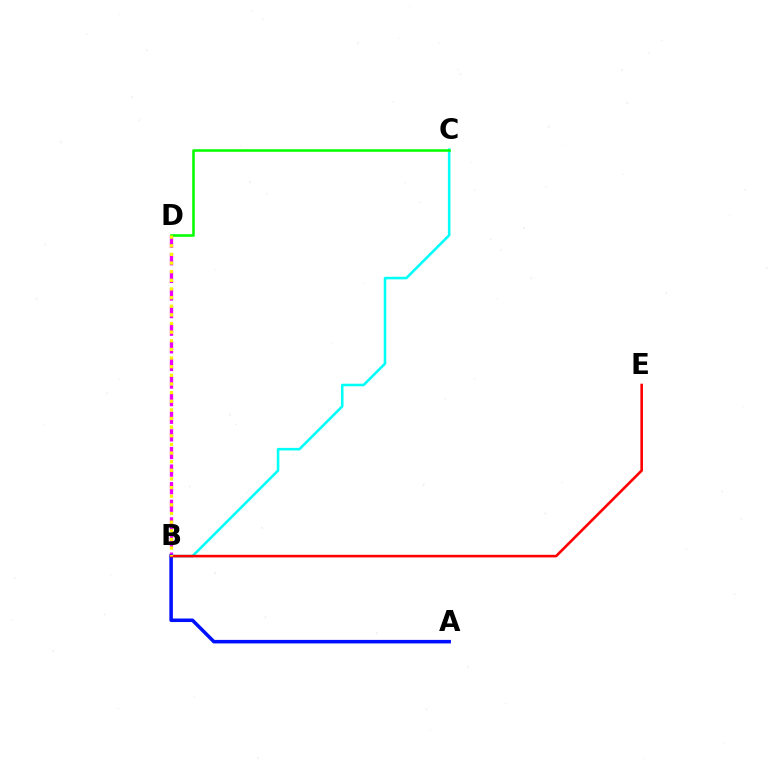{('B', 'D'): [{'color': '#ee00ff', 'line_style': 'dashed', 'thickness': 2.39}, {'color': '#fcf500', 'line_style': 'dotted', 'thickness': 2.35}], ('B', 'C'): [{'color': '#00fff6', 'line_style': 'solid', 'thickness': 1.85}], ('A', 'B'): [{'color': '#0010ff', 'line_style': 'solid', 'thickness': 2.54}], ('C', 'D'): [{'color': '#08ff00', 'line_style': 'solid', 'thickness': 1.86}], ('B', 'E'): [{'color': '#ff0000', 'line_style': 'solid', 'thickness': 1.88}]}